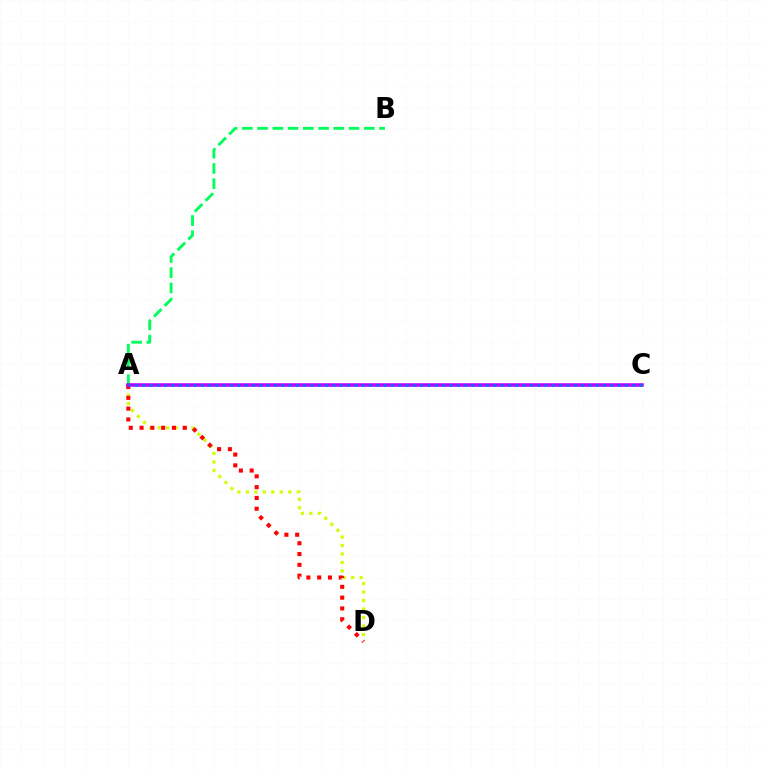{('A', 'D'): [{'color': '#d1ff00', 'line_style': 'dotted', 'thickness': 2.31}, {'color': '#ff0000', 'line_style': 'dotted', 'thickness': 2.93}], ('A', 'B'): [{'color': '#00ff5c', 'line_style': 'dashed', 'thickness': 2.07}], ('A', 'C'): [{'color': '#b900ff', 'line_style': 'solid', 'thickness': 2.55}, {'color': '#0074ff', 'line_style': 'dotted', 'thickness': 1.99}]}